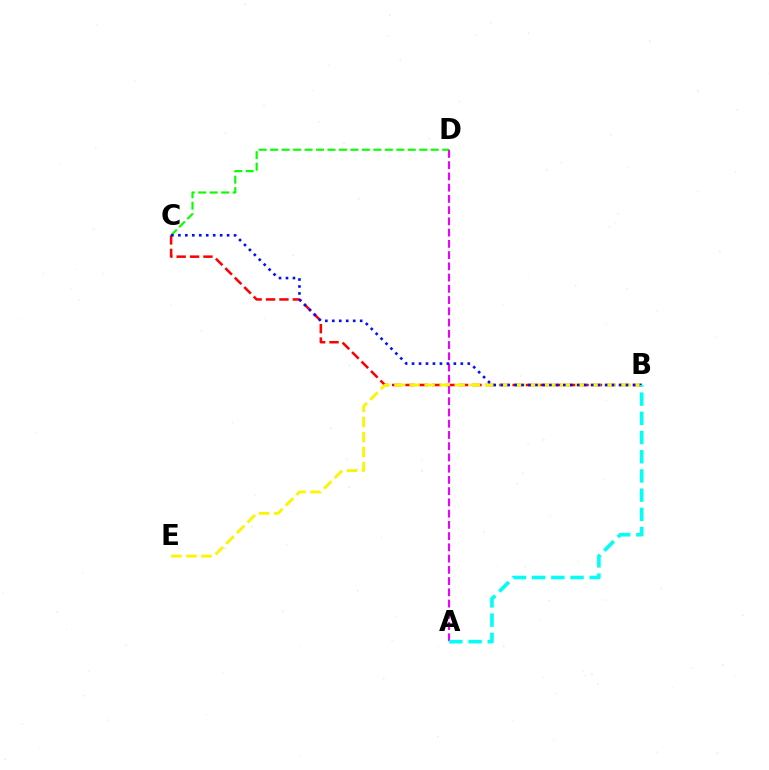{('C', 'D'): [{'color': '#08ff00', 'line_style': 'dashed', 'thickness': 1.56}], ('B', 'C'): [{'color': '#ff0000', 'line_style': 'dashed', 'thickness': 1.82}, {'color': '#0010ff', 'line_style': 'dotted', 'thickness': 1.89}], ('B', 'E'): [{'color': '#fcf500', 'line_style': 'dashed', 'thickness': 2.05}], ('A', 'D'): [{'color': '#ee00ff', 'line_style': 'dashed', 'thickness': 1.53}], ('A', 'B'): [{'color': '#00fff6', 'line_style': 'dashed', 'thickness': 2.61}]}